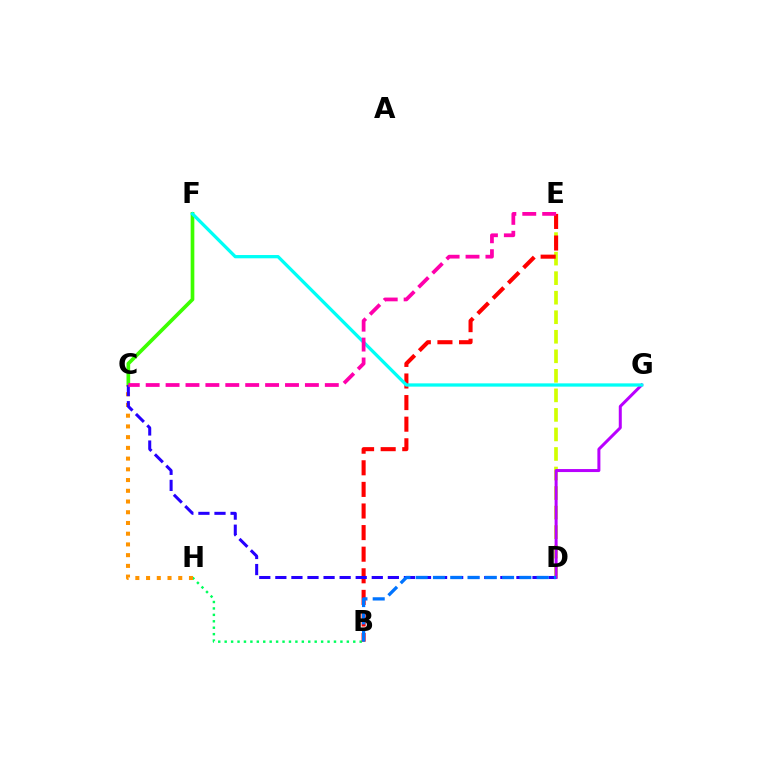{('B', 'H'): [{'color': '#00ff5c', 'line_style': 'dotted', 'thickness': 1.75}], ('C', 'F'): [{'color': '#3dff00', 'line_style': 'solid', 'thickness': 2.64}], ('C', 'H'): [{'color': '#ff9400', 'line_style': 'dotted', 'thickness': 2.91}], ('D', 'E'): [{'color': '#d1ff00', 'line_style': 'dashed', 'thickness': 2.65}], ('B', 'E'): [{'color': '#ff0000', 'line_style': 'dashed', 'thickness': 2.93}], ('C', 'D'): [{'color': '#2500ff', 'line_style': 'dashed', 'thickness': 2.18}], ('D', 'G'): [{'color': '#b900ff', 'line_style': 'solid', 'thickness': 2.16}], ('F', 'G'): [{'color': '#00fff6', 'line_style': 'solid', 'thickness': 2.36}], ('B', 'D'): [{'color': '#0074ff', 'line_style': 'dashed', 'thickness': 2.35}], ('C', 'E'): [{'color': '#ff00ac', 'line_style': 'dashed', 'thickness': 2.7}]}